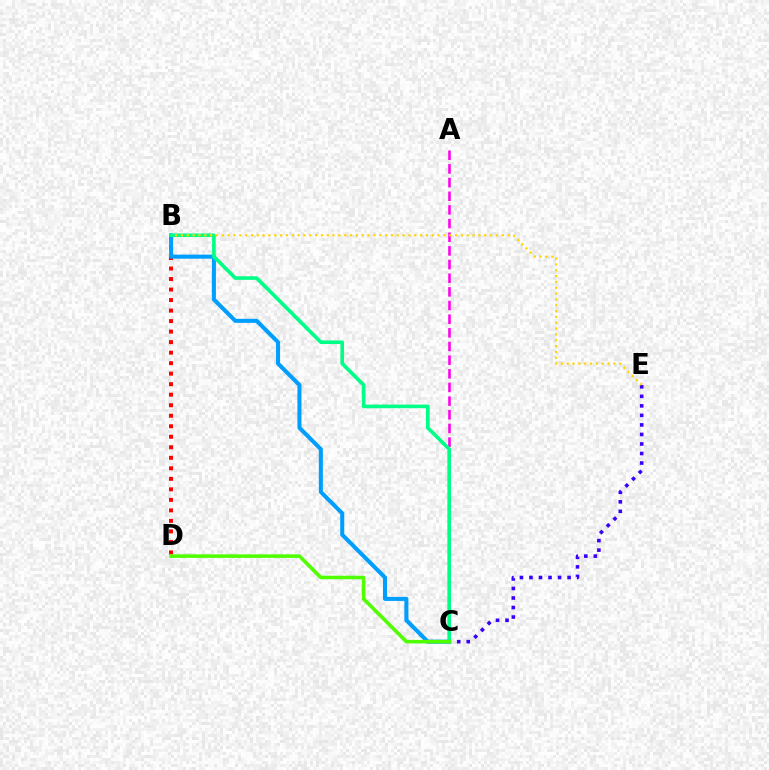{('A', 'C'): [{'color': '#ff00ed', 'line_style': 'dashed', 'thickness': 1.86}], ('C', 'E'): [{'color': '#3700ff', 'line_style': 'dotted', 'thickness': 2.59}], ('B', 'D'): [{'color': '#ff0000', 'line_style': 'dotted', 'thickness': 2.86}], ('B', 'C'): [{'color': '#009eff', 'line_style': 'solid', 'thickness': 2.92}, {'color': '#00ff86', 'line_style': 'solid', 'thickness': 2.6}], ('C', 'D'): [{'color': '#4fff00', 'line_style': 'solid', 'thickness': 2.56}], ('B', 'E'): [{'color': '#ffd500', 'line_style': 'dotted', 'thickness': 1.58}]}